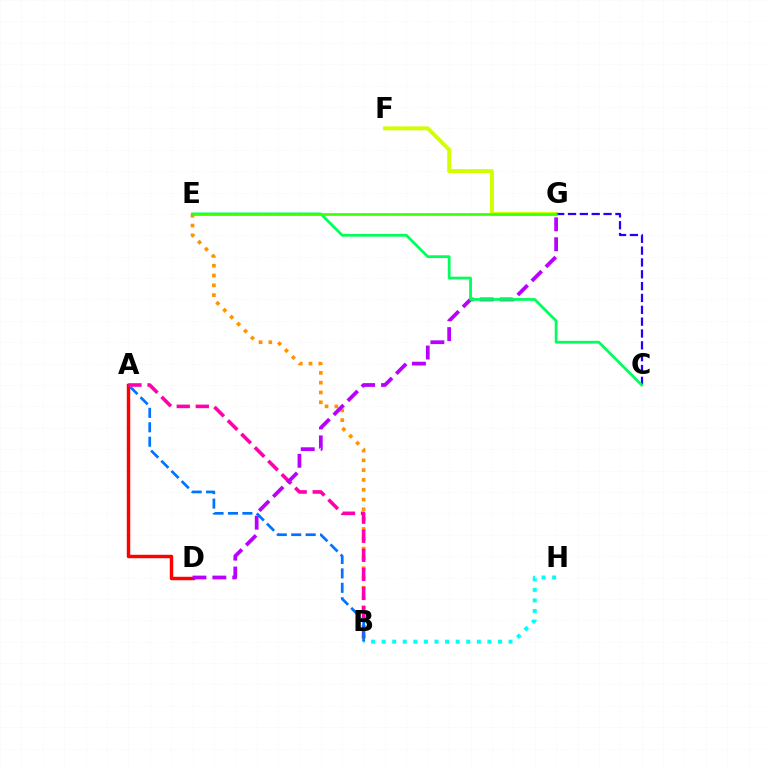{('B', 'E'): [{'color': '#ff9400', 'line_style': 'dotted', 'thickness': 2.66}], ('A', 'D'): [{'color': '#ff0000', 'line_style': 'solid', 'thickness': 2.48}], ('F', 'G'): [{'color': '#d1ff00', 'line_style': 'solid', 'thickness': 2.83}], ('A', 'B'): [{'color': '#ff00ac', 'line_style': 'dashed', 'thickness': 2.59}, {'color': '#0074ff', 'line_style': 'dashed', 'thickness': 1.96}], ('D', 'G'): [{'color': '#b900ff', 'line_style': 'dashed', 'thickness': 2.7}], ('C', 'G'): [{'color': '#2500ff', 'line_style': 'dashed', 'thickness': 1.61}], ('C', 'E'): [{'color': '#00ff5c', 'line_style': 'solid', 'thickness': 2.0}], ('B', 'H'): [{'color': '#00fff6', 'line_style': 'dotted', 'thickness': 2.87}], ('E', 'G'): [{'color': '#3dff00', 'line_style': 'solid', 'thickness': 1.9}]}